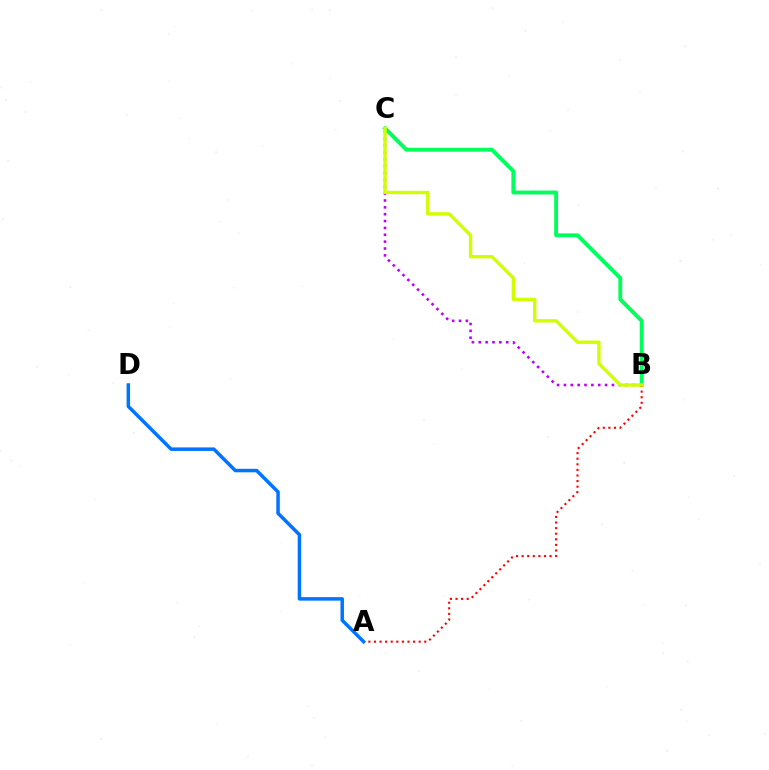{('B', 'C'): [{'color': '#b900ff', 'line_style': 'dotted', 'thickness': 1.86}, {'color': '#00ff5c', 'line_style': 'solid', 'thickness': 2.8}, {'color': '#d1ff00', 'line_style': 'solid', 'thickness': 2.43}], ('A', 'B'): [{'color': '#ff0000', 'line_style': 'dotted', 'thickness': 1.52}], ('A', 'D'): [{'color': '#0074ff', 'line_style': 'solid', 'thickness': 2.52}]}